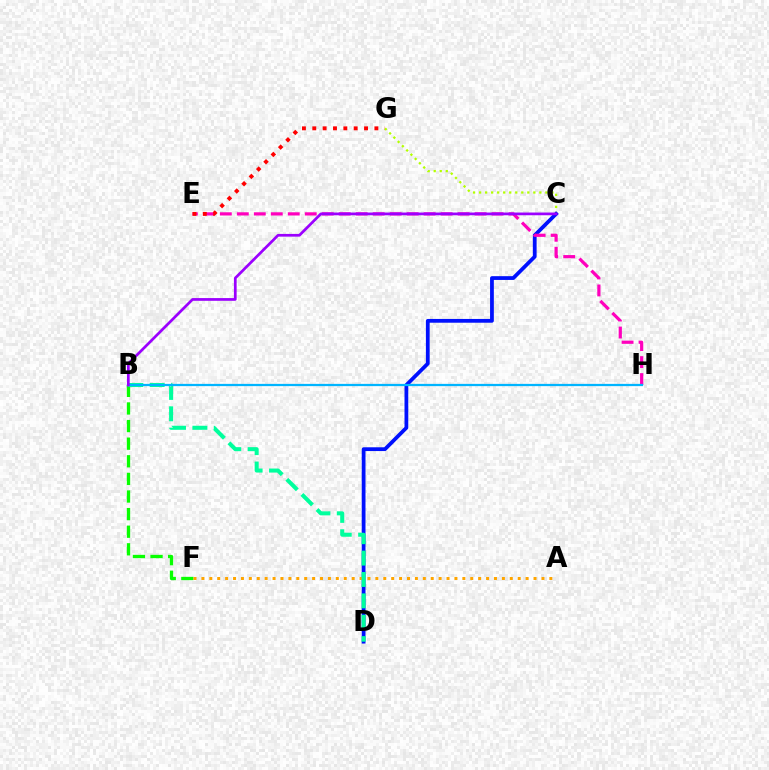{('C', 'G'): [{'color': '#b3ff00', 'line_style': 'dotted', 'thickness': 1.64}], ('B', 'F'): [{'color': '#08ff00', 'line_style': 'dashed', 'thickness': 2.39}], ('C', 'D'): [{'color': '#0010ff', 'line_style': 'solid', 'thickness': 2.72}], ('A', 'F'): [{'color': '#ffa500', 'line_style': 'dotted', 'thickness': 2.15}], ('E', 'H'): [{'color': '#ff00bd', 'line_style': 'dashed', 'thickness': 2.31}], ('B', 'D'): [{'color': '#00ff9d', 'line_style': 'dashed', 'thickness': 2.9}], ('B', 'H'): [{'color': '#00b5ff', 'line_style': 'solid', 'thickness': 1.62}], ('B', 'C'): [{'color': '#9b00ff', 'line_style': 'solid', 'thickness': 1.96}], ('E', 'G'): [{'color': '#ff0000', 'line_style': 'dotted', 'thickness': 2.81}]}